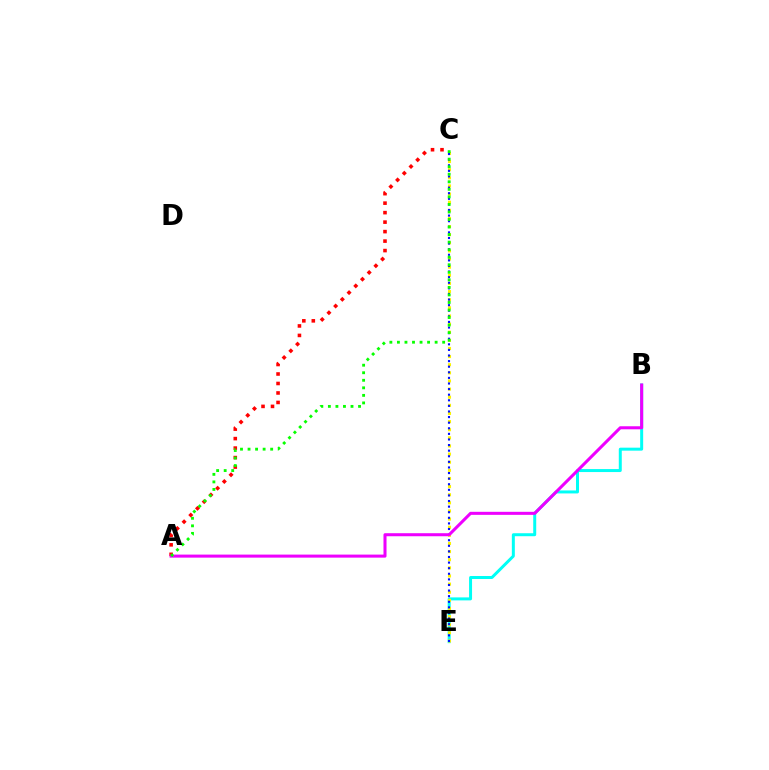{('B', 'E'): [{'color': '#00fff6', 'line_style': 'solid', 'thickness': 2.15}], ('C', 'E'): [{'color': '#fcf500', 'line_style': 'dotted', 'thickness': 2.21}, {'color': '#0010ff', 'line_style': 'dotted', 'thickness': 1.52}], ('A', 'C'): [{'color': '#ff0000', 'line_style': 'dotted', 'thickness': 2.58}, {'color': '#08ff00', 'line_style': 'dotted', 'thickness': 2.05}], ('A', 'B'): [{'color': '#ee00ff', 'line_style': 'solid', 'thickness': 2.19}]}